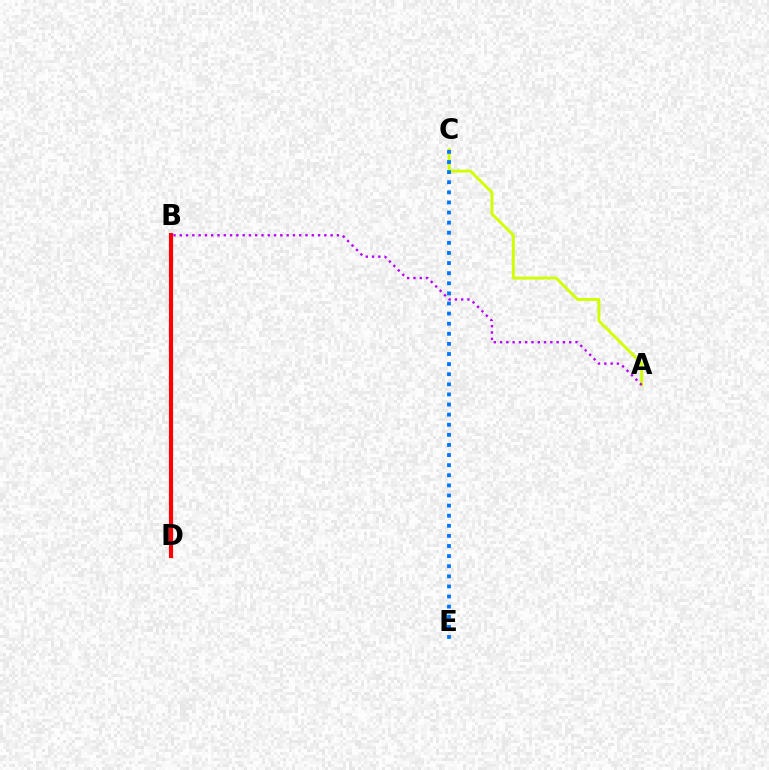{('B', 'D'): [{'color': '#00ff5c', 'line_style': 'dashed', 'thickness': 2.59}, {'color': '#ff0000', 'line_style': 'solid', 'thickness': 2.99}], ('A', 'C'): [{'color': '#d1ff00', 'line_style': 'solid', 'thickness': 2.09}], ('A', 'B'): [{'color': '#b900ff', 'line_style': 'dotted', 'thickness': 1.71}], ('C', 'E'): [{'color': '#0074ff', 'line_style': 'dotted', 'thickness': 2.75}]}